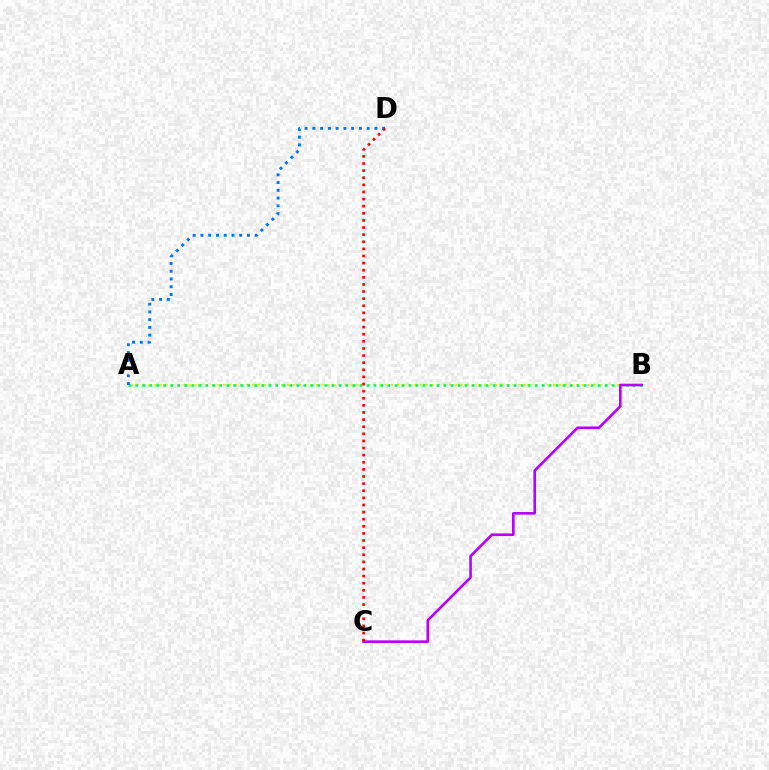{('A', 'B'): [{'color': '#d1ff00', 'line_style': 'dotted', 'thickness': 1.57}, {'color': '#00ff5c', 'line_style': 'dotted', 'thickness': 1.9}], ('B', 'C'): [{'color': '#b900ff', 'line_style': 'solid', 'thickness': 1.9}], ('A', 'D'): [{'color': '#0074ff', 'line_style': 'dotted', 'thickness': 2.11}], ('C', 'D'): [{'color': '#ff0000', 'line_style': 'dotted', 'thickness': 1.93}]}